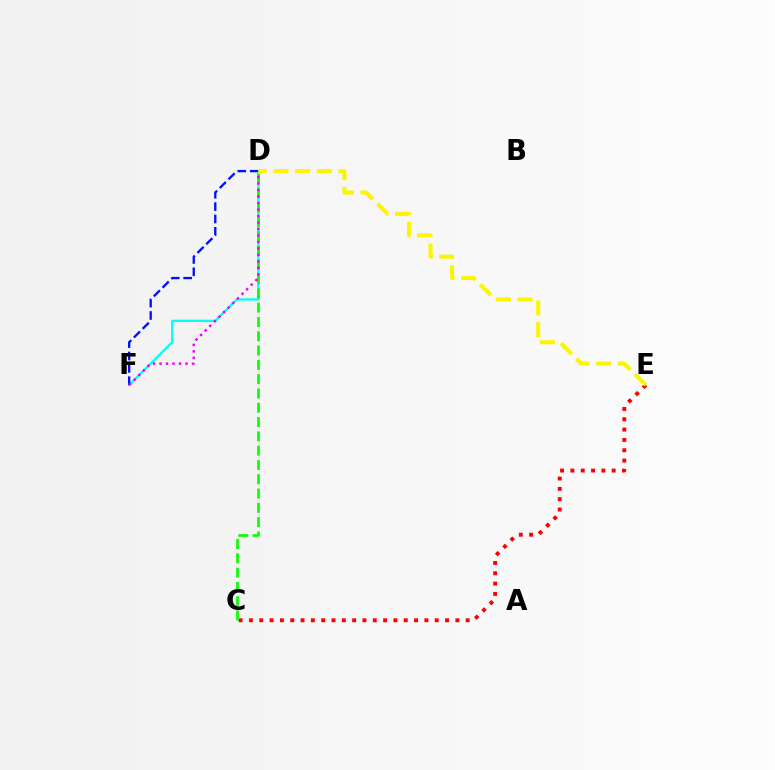{('C', 'E'): [{'color': '#ff0000', 'line_style': 'dotted', 'thickness': 2.8}], ('D', 'F'): [{'color': '#00fff6', 'line_style': 'solid', 'thickness': 1.67}, {'color': '#0010ff', 'line_style': 'dashed', 'thickness': 1.68}, {'color': '#ee00ff', 'line_style': 'dotted', 'thickness': 1.76}], ('C', 'D'): [{'color': '#08ff00', 'line_style': 'dashed', 'thickness': 1.94}], ('D', 'E'): [{'color': '#fcf500', 'line_style': 'dashed', 'thickness': 2.95}]}